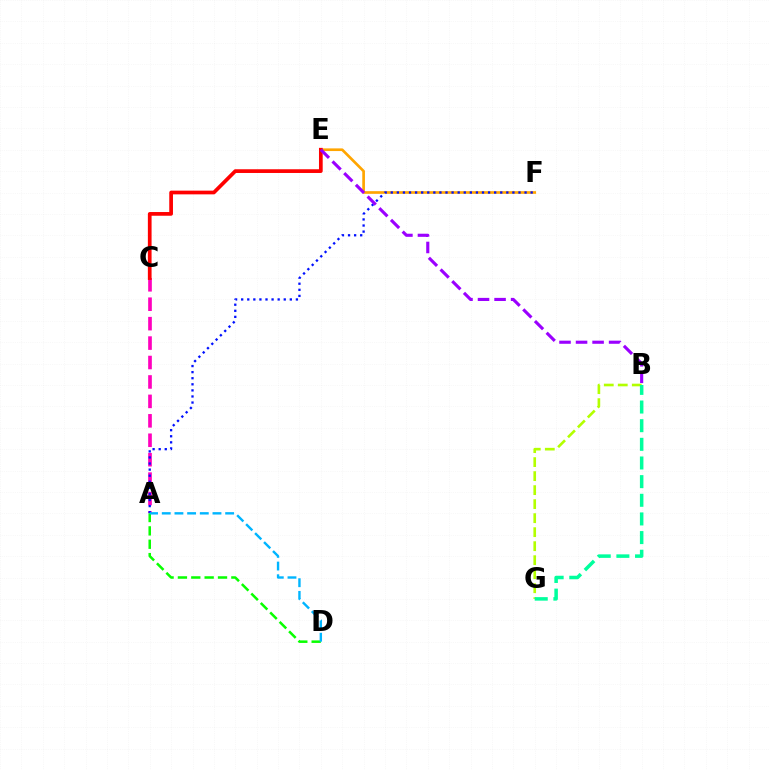{('B', 'G'): [{'color': '#b3ff00', 'line_style': 'dashed', 'thickness': 1.9}, {'color': '#00ff9d', 'line_style': 'dashed', 'thickness': 2.53}], ('A', 'C'): [{'color': '#ff00bd', 'line_style': 'dashed', 'thickness': 2.64}], ('E', 'F'): [{'color': '#ffa500', 'line_style': 'solid', 'thickness': 1.93}], ('C', 'E'): [{'color': '#ff0000', 'line_style': 'solid', 'thickness': 2.67}], ('A', 'F'): [{'color': '#0010ff', 'line_style': 'dotted', 'thickness': 1.65}], ('A', 'D'): [{'color': '#08ff00', 'line_style': 'dashed', 'thickness': 1.81}, {'color': '#00b5ff', 'line_style': 'dashed', 'thickness': 1.72}], ('B', 'E'): [{'color': '#9b00ff', 'line_style': 'dashed', 'thickness': 2.25}]}